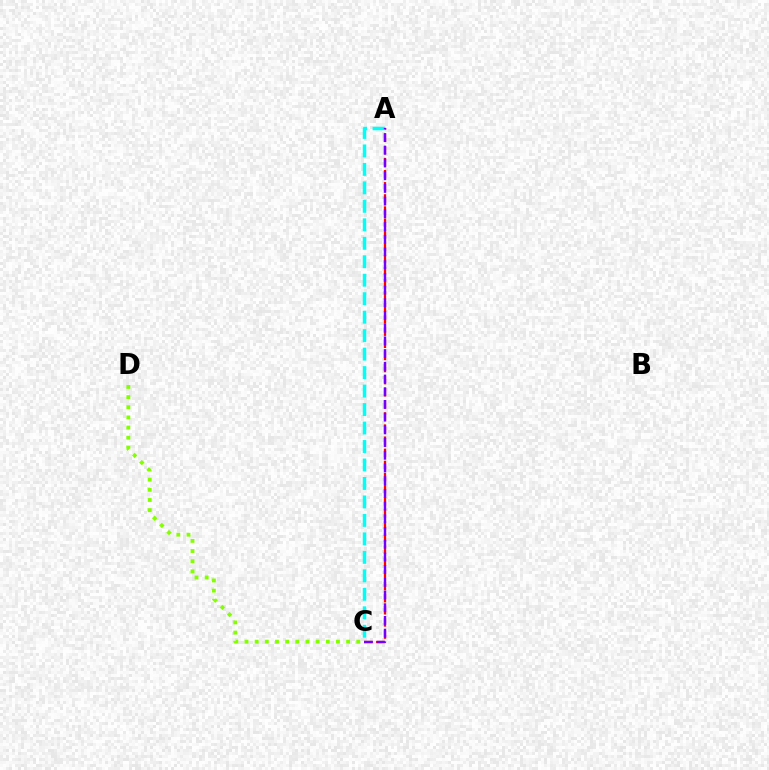{('A', 'C'): [{'color': '#ff0000', 'line_style': 'dashed', 'thickness': 1.65}, {'color': '#00fff6', 'line_style': 'dashed', 'thickness': 2.51}, {'color': '#7200ff', 'line_style': 'dashed', 'thickness': 1.73}], ('C', 'D'): [{'color': '#84ff00', 'line_style': 'dotted', 'thickness': 2.76}]}